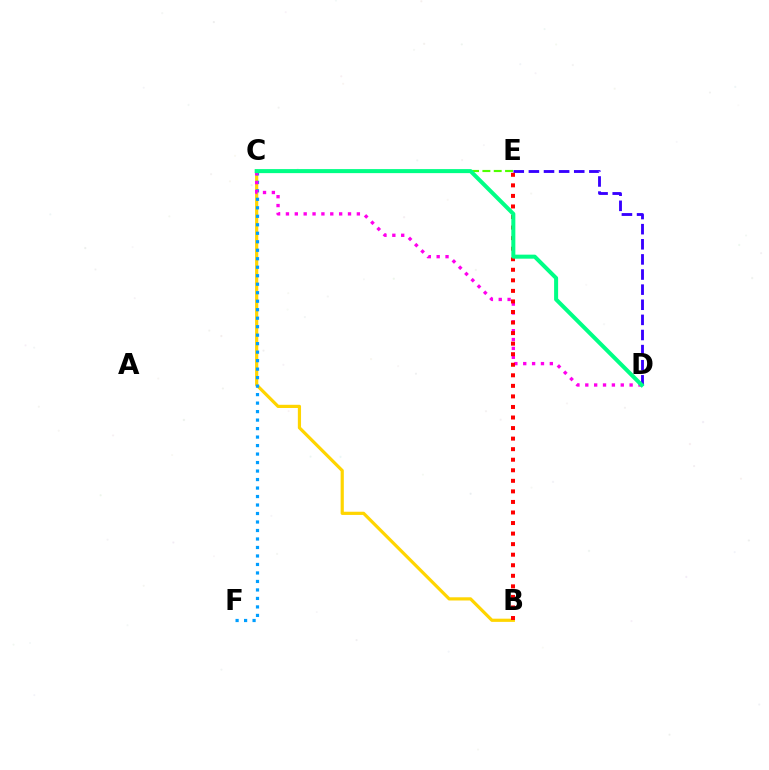{('C', 'E'): [{'color': '#4fff00', 'line_style': 'dashed', 'thickness': 1.54}], ('B', 'C'): [{'color': '#ffd500', 'line_style': 'solid', 'thickness': 2.3}], ('D', 'E'): [{'color': '#3700ff', 'line_style': 'dashed', 'thickness': 2.05}], ('C', 'F'): [{'color': '#009eff', 'line_style': 'dotted', 'thickness': 2.31}], ('C', 'D'): [{'color': '#ff00ed', 'line_style': 'dotted', 'thickness': 2.41}, {'color': '#00ff86', 'line_style': 'solid', 'thickness': 2.89}], ('B', 'E'): [{'color': '#ff0000', 'line_style': 'dotted', 'thickness': 2.87}]}